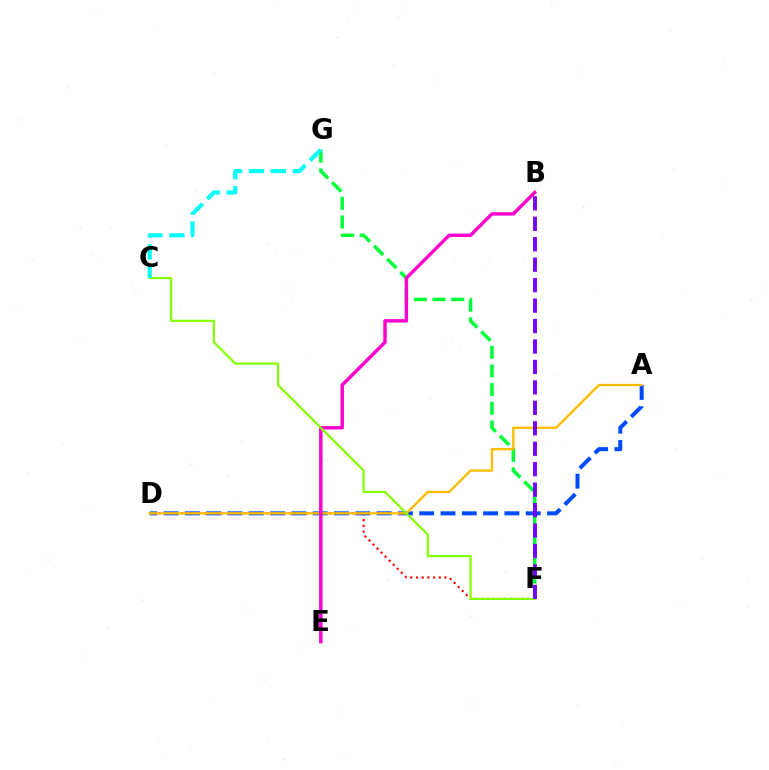{('F', 'G'): [{'color': '#00ff39', 'line_style': 'dashed', 'thickness': 2.53}], ('D', 'F'): [{'color': '#ff0000', 'line_style': 'dotted', 'thickness': 1.55}], ('A', 'D'): [{'color': '#004bff', 'line_style': 'dashed', 'thickness': 2.89}, {'color': '#ffbd00', 'line_style': 'solid', 'thickness': 1.69}], ('B', 'E'): [{'color': '#ff00cf', 'line_style': 'solid', 'thickness': 2.47}], ('C', 'F'): [{'color': '#84ff00', 'line_style': 'solid', 'thickness': 1.57}], ('B', 'F'): [{'color': '#7200ff', 'line_style': 'dashed', 'thickness': 2.78}], ('C', 'G'): [{'color': '#00fff6', 'line_style': 'dashed', 'thickness': 2.97}]}